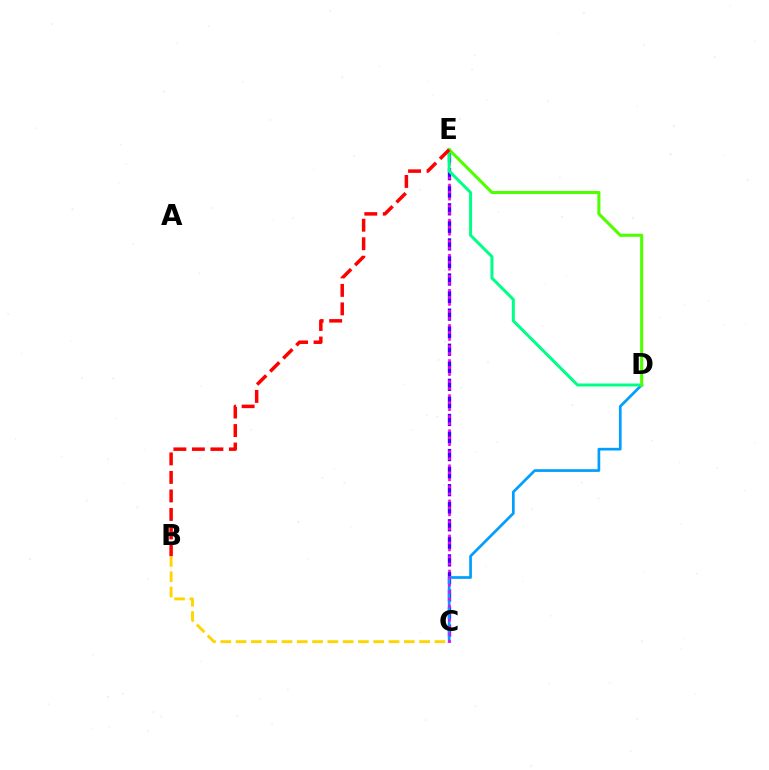{('C', 'E'): [{'color': '#3700ff', 'line_style': 'dashed', 'thickness': 2.38}, {'color': '#ff00ed', 'line_style': 'dotted', 'thickness': 1.91}], ('C', 'D'): [{'color': '#009eff', 'line_style': 'solid', 'thickness': 1.94}], ('B', 'C'): [{'color': '#ffd500', 'line_style': 'dashed', 'thickness': 2.08}], ('D', 'E'): [{'color': '#00ff86', 'line_style': 'solid', 'thickness': 2.16}, {'color': '#4fff00', 'line_style': 'solid', 'thickness': 2.22}], ('B', 'E'): [{'color': '#ff0000', 'line_style': 'dashed', 'thickness': 2.51}]}